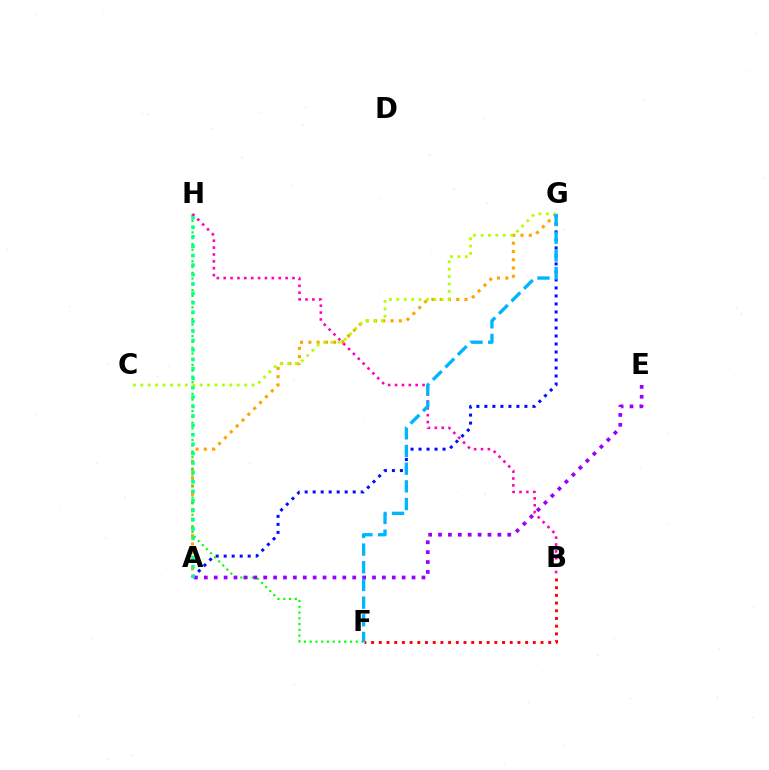{('A', 'G'): [{'color': '#ffa500', 'line_style': 'dotted', 'thickness': 2.25}, {'color': '#0010ff', 'line_style': 'dotted', 'thickness': 2.18}], ('F', 'H'): [{'color': '#08ff00', 'line_style': 'dotted', 'thickness': 1.57}], ('B', 'H'): [{'color': '#ff00bd', 'line_style': 'dotted', 'thickness': 1.87}], ('B', 'F'): [{'color': '#ff0000', 'line_style': 'dotted', 'thickness': 2.09}], ('A', 'E'): [{'color': '#9b00ff', 'line_style': 'dotted', 'thickness': 2.69}], ('A', 'H'): [{'color': '#00ff9d', 'line_style': 'dotted', 'thickness': 2.56}], ('C', 'G'): [{'color': '#b3ff00', 'line_style': 'dotted', 'thickness': 2.01}], ('F', 'G'): [{'color': '#00b5ff', 'line_style': 'dashed', 'thickness': 2.4}]}